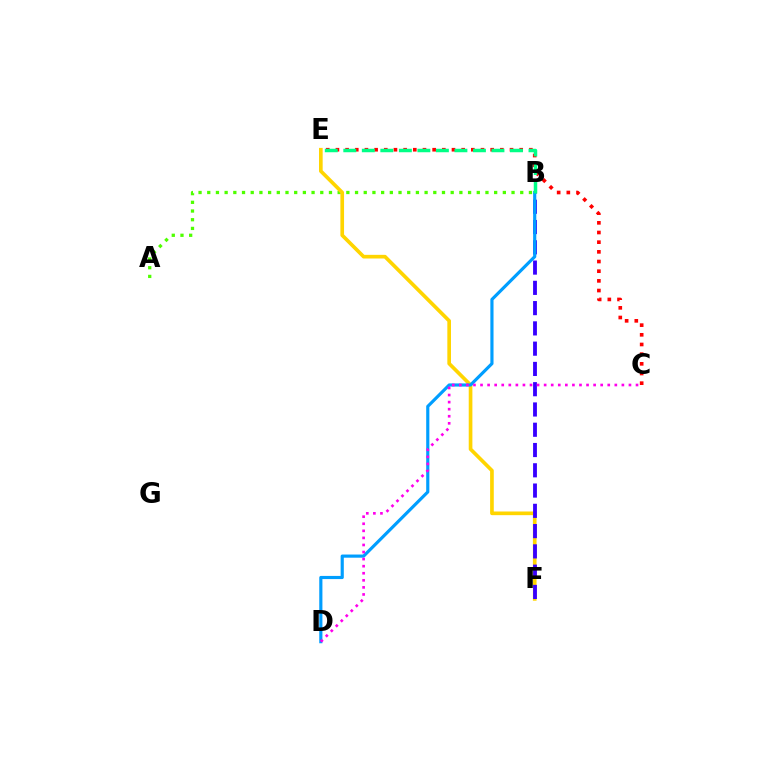{('A', 'B'): [{'color': '#4fff00', 'line_style': 'dotted', 'thickness': 2.36}], ('E', 'F'): [{'color': '#ffd500', 'line_style': 'solid', 'thickness': 2.64}], ('C', 'E'): [{'color': '#ff0000', 'line_style': 'dotted', 'thickness': 2.63}], ('B', 'F'): [{'color': '#3700ff', 'line_style': 'dashed', 'thickness': 2.75}], ('B', 'D'): [{'color': '#009eff', 'line_style': 'solid', 'thickness': 2.27}], ('C', 'D'): [{'color': '#ff00ed', 'line_style': 'dotted', 'thickness': 1.92}], ('B', 'E'): [{'color': '#00ff86', 'line_style': 'dashed', 'thickness': 2.52}]}